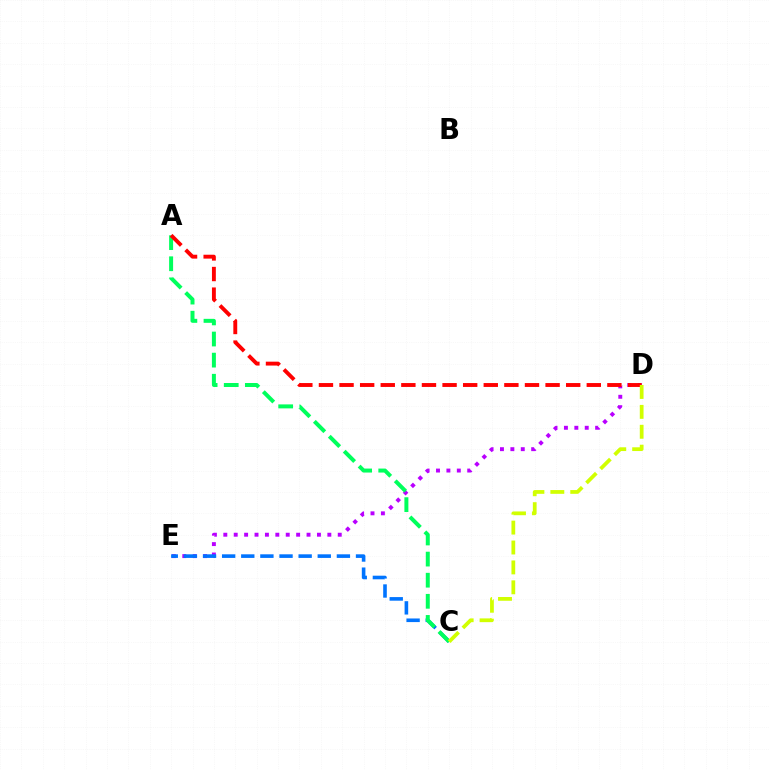{('D', 'E'): [{'color': '#b900ff', 'line_style': 'dotted', 'thickness': 2.83}], ('C', 'E'): [{'color': '#0074ff', 'line_style': 'dashed', 'thickness': 2.6}], ('A', 'C'): [{'color': '#00ff5c', 'line_style': 'dashed', 'thickness': 2.87}], ('A', 'D'): [{'color': '#ff0000', 'line_style': 'dashed', 'thickness': 2.8}], ('C', 'D'): [{'color': '#d1ff00', 'line_style': 'dashed', 'thickness': 2.7}]}